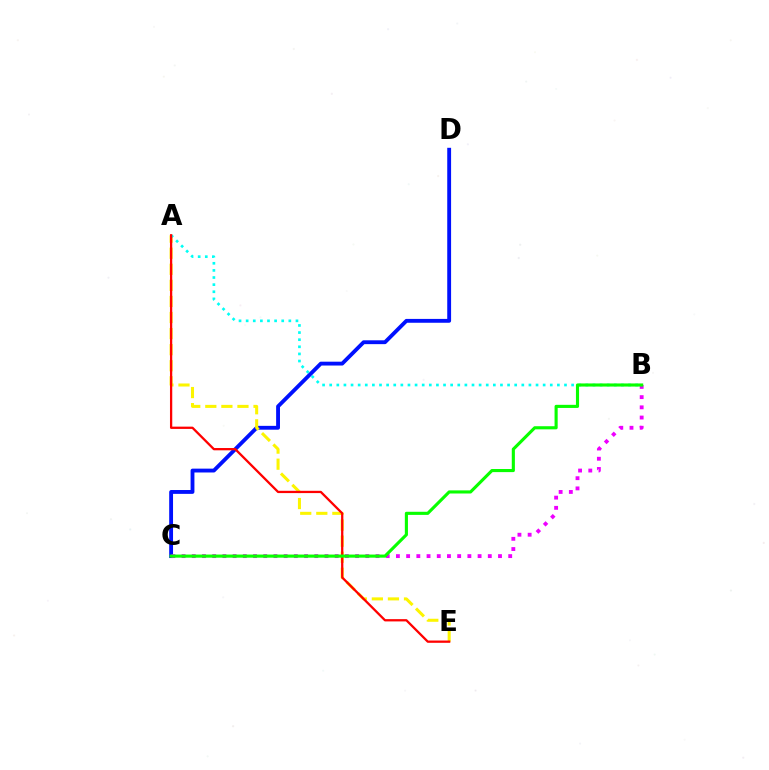{('C', 'D'): [{'color': '#0010ff', 'line_style': 'solid', 'thickness': 2.77}], ('A', 'E'): [{'color': '#fcf500', 'line_style': 'dashed', 'thickness': 2.18}, {'color': '#ff0000', 'line_style': 'solid', 'thickness': 1.64}], ('A', 'B'): [{'color': '#00fff6', 'line_style': 'dotted', 'thickness': 1.93}], ('B', 'C'): [{'color': '#ee00ff', 'line_style': 'dotted', 'thickness': 2.77}, {'color': '#08ff00', 'line_style': 'solid', 'thickness': 2.24}]}